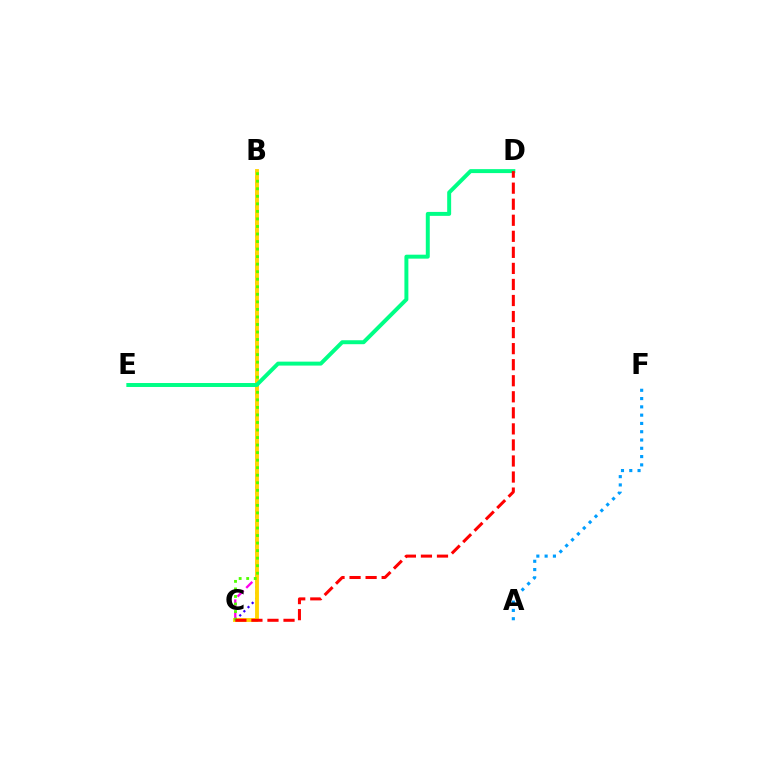{('B', 'C'): [{'color': '#ff00ed', 'line_style': 'dashed', 'thickness': 1.67}, {'color': '#3700ff', 'line_style': 'dotted', 'thickness': 1.59}, {'color': '#ffd500', 'line_style': 'solid', 'thickness': 2.78}, {'color': '#4fff00', 'line_style': 'dotted', 'thickness': 2.05}], ('A', 'F'): [{'color': '#009eff', 'line_style': 'dotted', 'thickness': 2.25}], ('D', 'E'): [{'color': '#00ff86', 'line_style': 'solid', 'thickness': 2.85}], ('C', 'D'): [{'color': '#ff0000', 'line_style': 'dashed', 'thickness': 2.18}]}